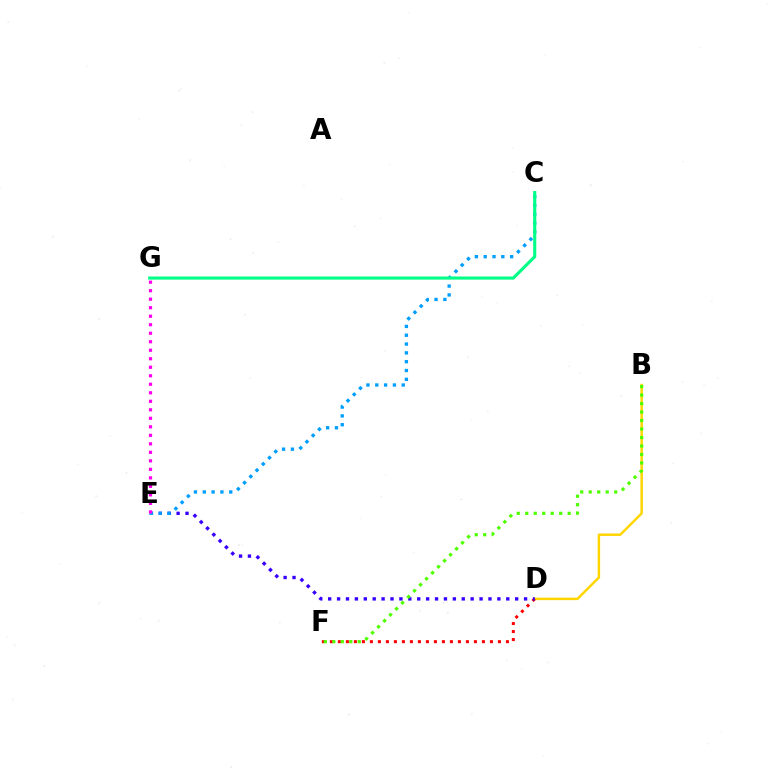{('B', 'D'): [{'color': '#ffd500', 'line_style': 'solid', 'thickness': 1.77}], ('D', 'F'): [{'color': '#ff0000', 'line_style': 'dotted', 'thickness': 2.17}], ('D', 'E'): [{'color': '#3700ff', 'line_style': 'dotted', 'thickness': 2.42}], ('C', 'E'): [{'color': '#009eff', 'line_style': 'dotted', 'thickness': 2.4}], ('C', 'G'): [{'color': '#00ff86', 'line_style': 'solid', 'thickness': 2.23}], ('B', 'F'): [{'color': '#4fff00', 'line_style': 'dotted', 'thickness': 2.31}], ('E', 'G'): [{'color': '#ff00ed', 'line_style': 'dotted', 'thickness': 2.31}]}